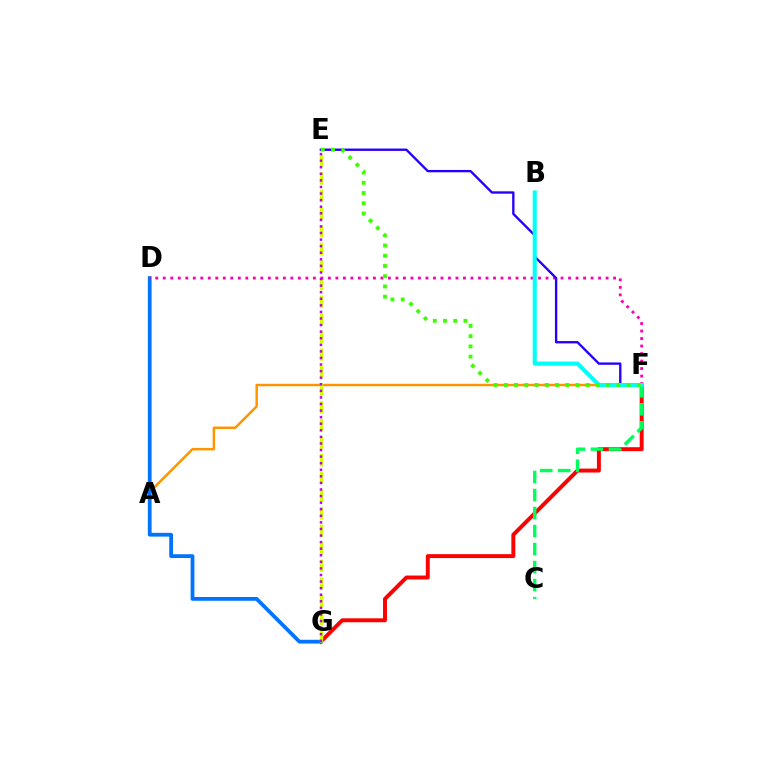{('F', 'G'): [{'color': '#ff0000', 'line_style': 'solid', 'thickness': 2.83}], ('A', 'F'): [{'color': '#ff9400', 'line_style': 'solid', 'thickness': 1.77}], ('D', 'G'): [{'color': '#0074ff', 'line_style': 'solid', 'thickness': 2.71}], ('C', 'F'): [{'color': '#00ff5c', 'line_style': 'dashed', 'thickness': 2.45}], ('E', 'G'): [{'color': '#d1ff00', 'line_style': 'dashed', 'thickness': 2.39}, {'color': '#b900ff', 'line_style': 'dotted', 'thickness': 1.79}], ('D', 'F'): [{'color': '#ff00ac', 'line_style': 'dotted', 'thickness': 2.04}], ('E', 'F'): [{'color': '#2500ff', 'line_style': 'solid', 'thickness': 1.69}, {'color': '#3dff00', 'line_style': 'dotted', 'thickness': 2.78}], ('B', 'F'): [{'color': '#00fff6', 'line_style': 'solid', 'thickness': 2.94}]}